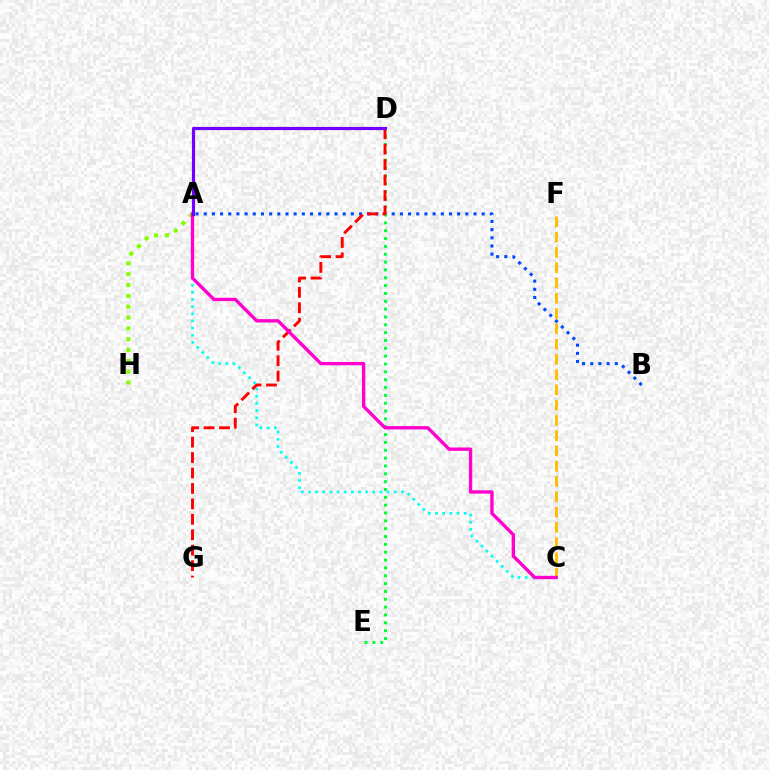{('A', 'B'): [{'color': '#004bff', 'line_style': 'dotted', 'thickness': 2.22}], ('A', 'H'): [{'color': '#84ff00', 'line_style': 'dotted', 'thickness': 2.94}], ('D', 'E'): [{'color': '#00ff39', 'line_style': 'dotted', 'thickness': 2.13}], ('A', 'C'): [{'color': '#00fff6', 'line_style': 'dotted', 'thickness': 1.94}, {'color': '#ff00cf', 'line_style': 'solid', 'thickness': 2.41}], ('C', 'F'): [{'color': '#ffbd00', 'line_style': 'dashed', 'thickness': 2.07}], ('D', 'G'): [{'color': '#ff0000', 'line_style': 'dashed', 'thickness': 2.1}], ('A', 'D'): [{'color': '#7200ff', 'line_style': 'solid', 'thickness': 2.28}]}